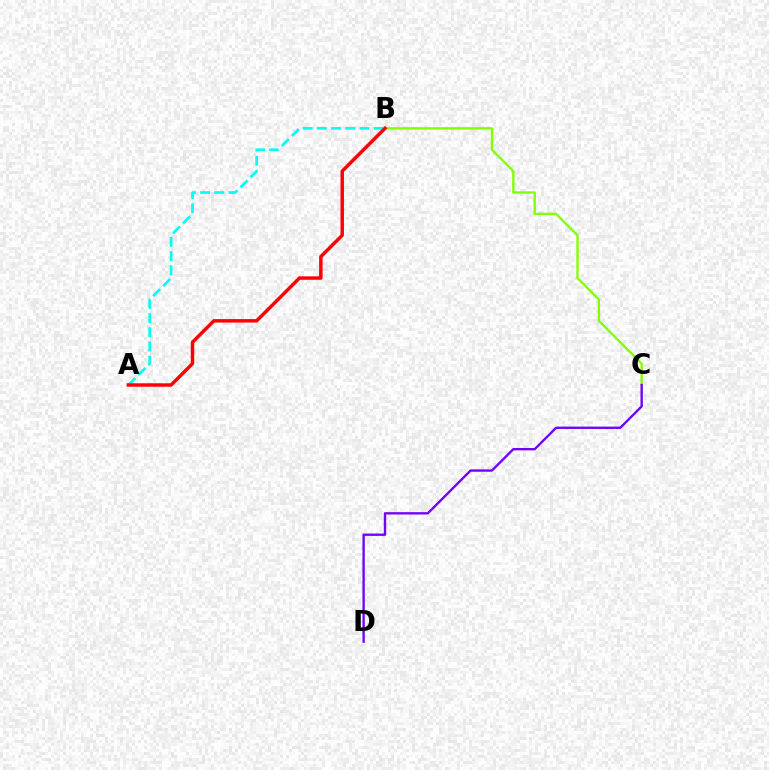{('B', 'C'): [{'color': '#84ff00', 'line_style': 'solid', 'thickness': 1.68}], ('A', 'B'): [{'color': '#00fff6', 'line_style': 'dashed', 'thickness': 1.93}, {'color': '#ff0000', 'line_style': 'solid', 'thickness': 2.48}], ('C', 'D'): [{'color': '#7200ff', 'line_style': 'solid', 'thickness': 1.69}]}